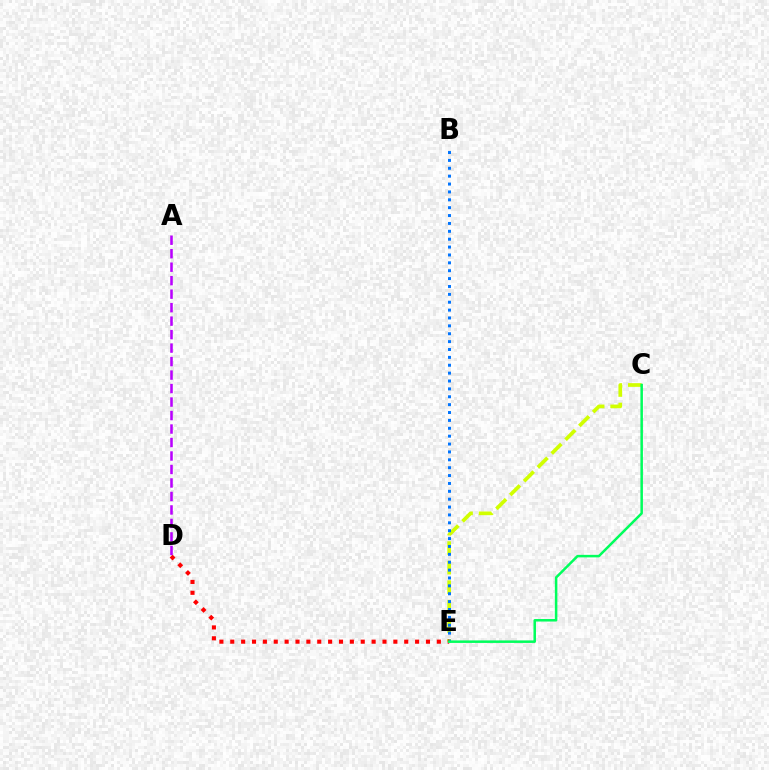{('C', 'E'): [{'color': '#d1ff00', 'line_style': 'dashed', 'thickness': 2.65}, {'color': '#00ff5c', 'line_style': 'solid', 'thickness': 1.81}], ('B', 'E'): [{'color': '#0074ff', 'line_style': 'dotted', 'thickness': 2.14}], ('D', 'E'): [{'color': '#ff0000', 'line_style': 'dotted', 'thickness': 2.95}], ('A', 'D'): [{'color': '#b900ff', 'line_style': 'dashed', 'thickness': 1.83}]}